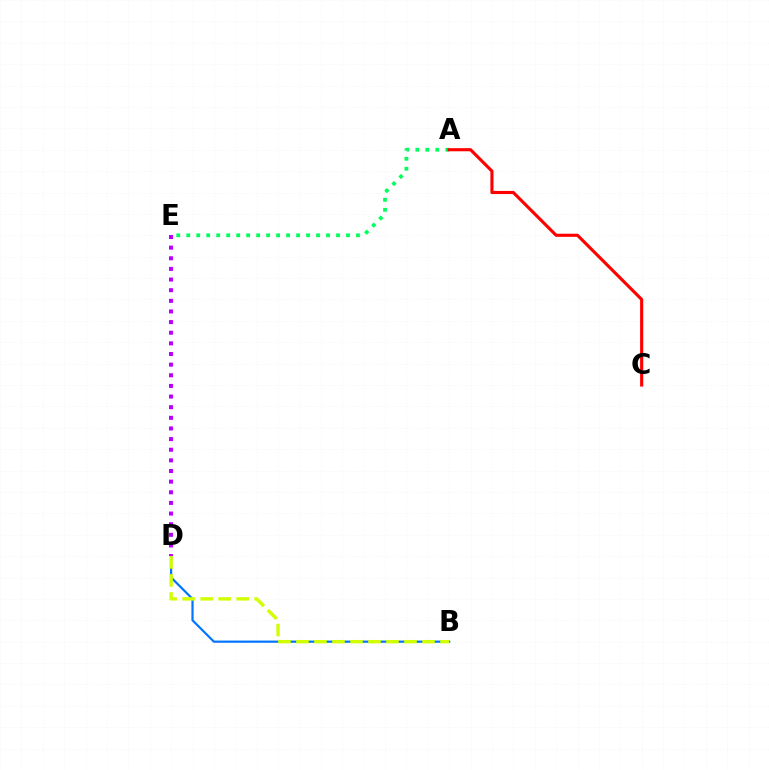{('B', 'D'): [{'color': '#0074ff', 'line_style': 'solid', 'thickness': 1.58}, {'color': '#d1ff00', 'line_style': 'dashed', 'thickness': 2.45}], ('D', 'E'): [{'color': '#b900ff', 'line_style': 'dotted', 'thickness': 2.89}], ('A', 'E'): [{'color': '#00ff5c', 'line_style': 'dotted', 'thickness': 2.71}], ('A', 'C'): [{'color': '#ff0000', 'line_style': 'solid', 'thickness': 2.24}]}